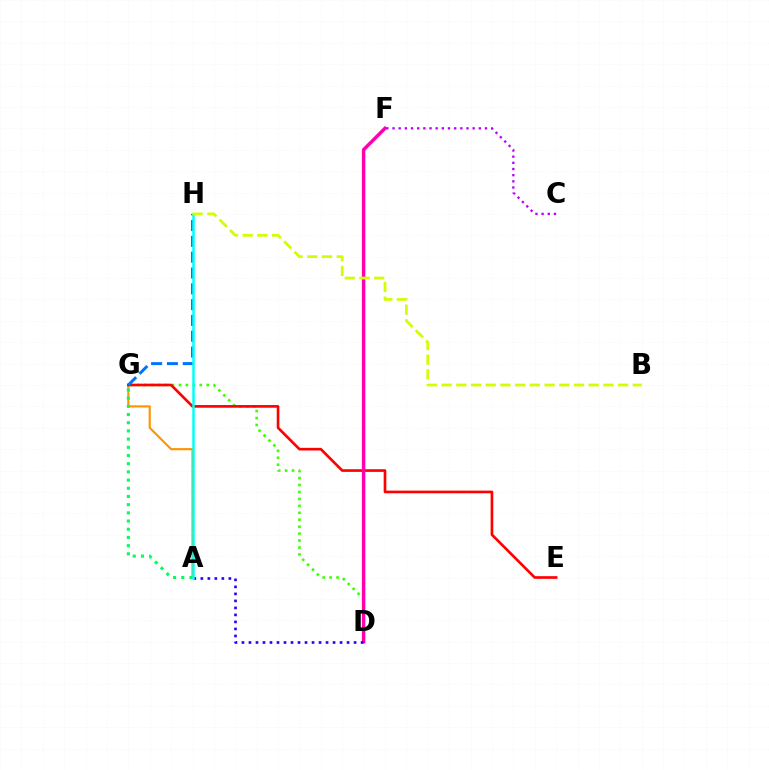{('D', 'G'): [{'color': '#3dff00', 'line_style': 'dotted', 'thickness': 1.89}], ('A', 'G'): [{'color': '#ff9400', 'line_style': 'solid', 'thickness': 1.54}, {'color': '#00ff5c', 'line_style': 'dotted', 'thickness': 2.23}], ('E', 'G'): [{'color': '#ff0000', 'line_style': 'solid', 'thickness': 1.92}], ('G', 'H'): [{'color': '#0074ff', 'line_style': 'dashed', 'thickness': 2.15}], ('D', 'F'): [{'color': '#ff00ac', 'line_style': 'solid', 'thickness': 2.5}], ('A', 'D'): [{'color': '#2500ff', 'line_style': 'dotted', 'thickness': 1.9}], ('A', 'H'): [{'color': '#00fff6', 'line_style': 'solid', 'thickness': 1.8}], ('B', 'H'): [{'color': '#d1ff00', 'line_style': 'dashed', 'thickness': 2.0}], ('C', 'F'): [{'color': '#b900ff', 'line_style': 'dotted', 'thickness': 1.67}]}